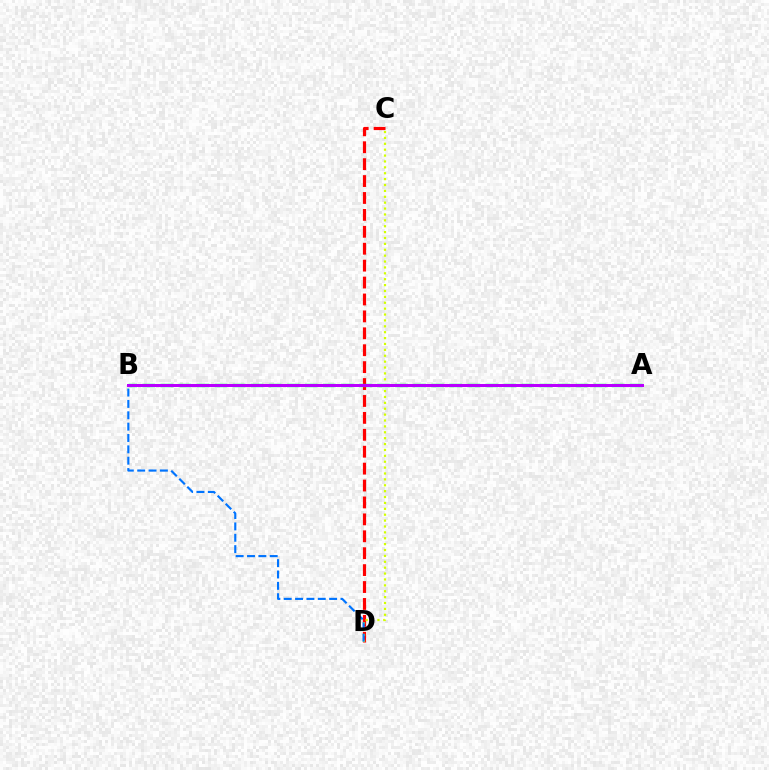{('C', 'D'): [{'color': '#ff0000', 'line_style': 'dashed', 'thickness': 2.3}, {'color': '#d1ff00', 'line_style': 'dotted', 'thickness': 1.6}], ('A', 'B'): [{'color': '#00ff5c', 'line_style': 'dashed', 'thickness': 2.45}, {'color': '#b900ff', 'line_style': 'solid', 'thickness': 2.15}], ('B', 'D'): [{'color': '#0074ff', 'line_style': 'dashed', 'thickness': 1.54}]}